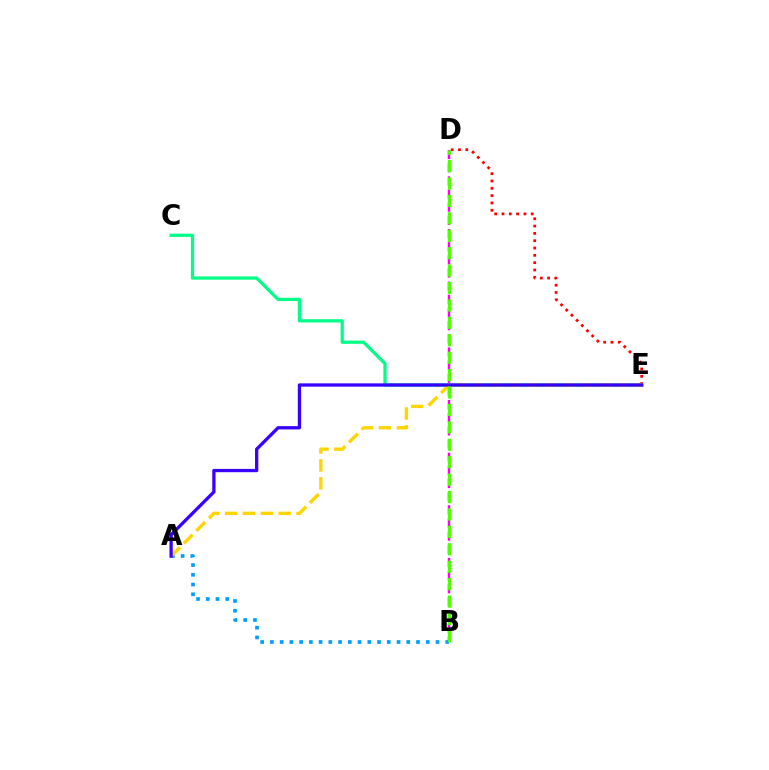{('D', 'E'): [{'color': '#ff0000', 'line_style': 'dotted', 'thickness': 1.99}], ('A', 'B'): [{'color': '#009eff', 'line_style': 'dotted', 'thickness': 2.65}], ('C', 'E'): [{'color': '#00ff86', 'line_style': 'solid', 'thickness': 2.33}], ('B', 'D'): [{'color': '#ff00ed', 'line_style': 'dashed', 'thickness': 1.79}, {'color': '#4fff00', 'line_style': 'dashed', 'thickness': 2.37}], ('A', 'E'): [{'color': '#ffd500', 'line_style': 'dashed', 'thickness': 2.43}, {'color': '#3700ff', 'line_style': 'solid', 'thickness': 2.37}]}